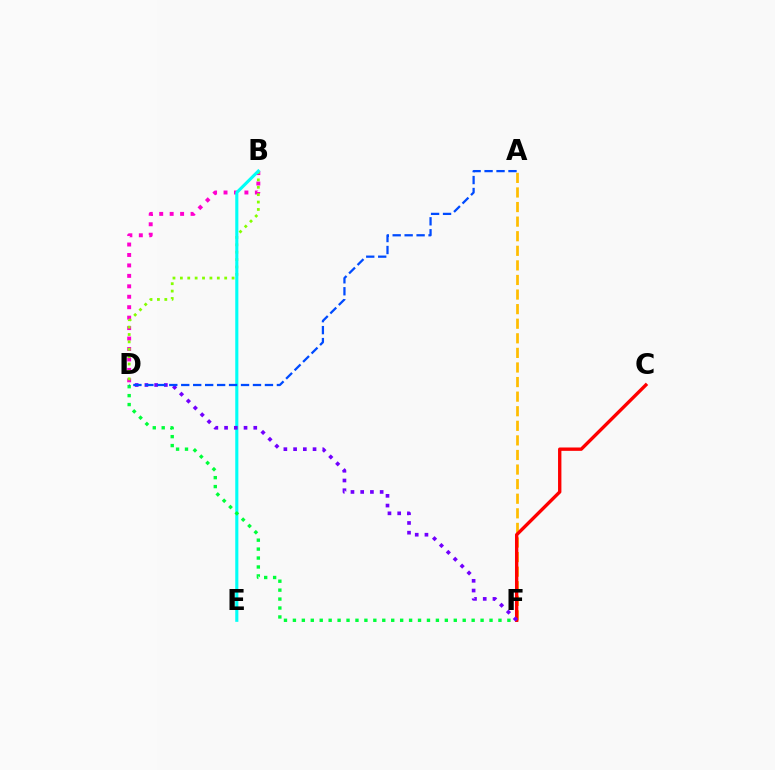{('B', 'D'): [{'color': '#ff00cf', 'line_style': 'dotted', 'thickness': 2.84}, {'color': '#84ff00', 'line_style': 'dotted', 'thickness': 2.01}], ('A', 'F'): [{'color': '#ffbd00', 'line_style': 'dashed', 'thickness': 1.98}], ('B', 'E'): [{'color': '#00fff6', 'line_style': 'solid', 'thickness': 2.24}], ('D', 'F'): [{'color': '#00ff39', 'line_style': 'dotted', 'thickness': 2.43}, {'color': '#7200ff', 'line_style': 'dotted', 'thickness': 2.64}], ('C', 'F'): [{'color': '#ff0000', 'line_style': 'solid', 'thickness': 2.42}], ('A', 'D'): [{'color': '#004bff', 'line_style': 'dashed', 'thickness': 1.62}]}